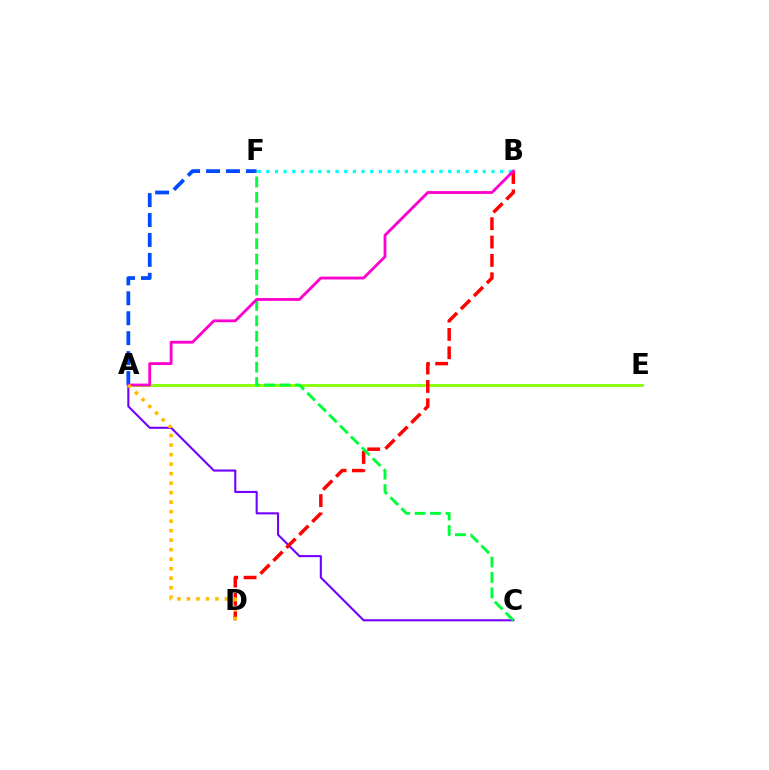{('A', 'E'): [{'color': '#84ff00', 'line_style': 'solid', 'thickness': 2.0}], ('A', 'C'): [{'color': '#7200ff', 'line_style': 'solid', 'thickness': 1.51}], ('B', 'F'): [{'color': '#00fff6', 'line_style': 'dotted', 'thickness': 2.35}], ('A', 'F'): [{'color': '#004bff', 'line_style': 'dashed', 'thickness': 2.71}], ('B', 'D'): [{'color': '#ff0000', 'line_style': 'dashed', 'thickness': 2.49}], ('C', 'F'): [{'color': '#00ff39', 'line_style': 'dashed', 'thickness': 2.1}], ('A', 'B'): [{'color': '#ff00cf', 'line_style': 'solid', 'thickness': 2.04}], ('A', 'D'): [{'color': '#ffbd00', 'line_style': 'dotted', 'thickness': 2.58}]}